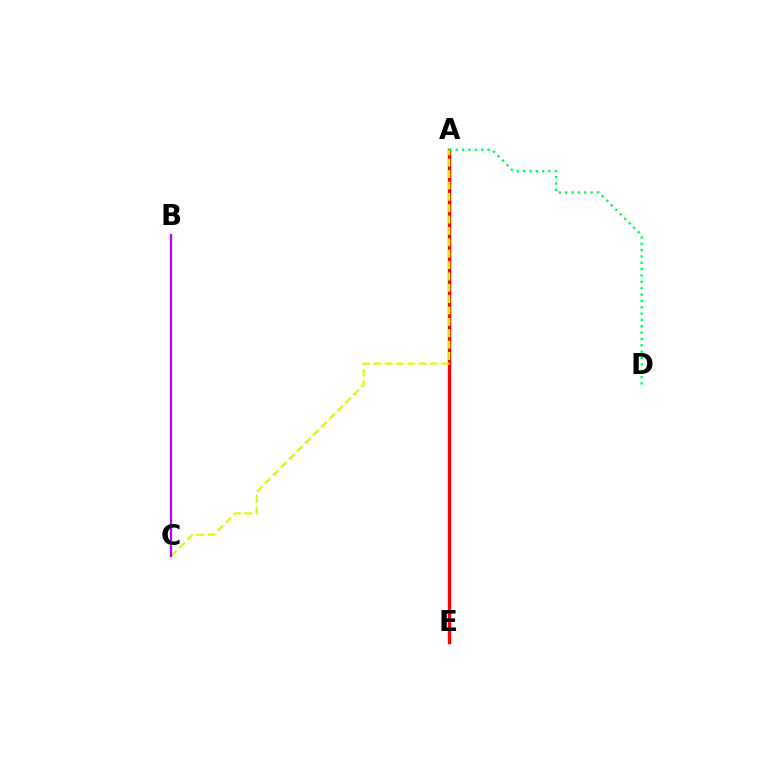{('A', 'E'): [{'color': '#ff0000', 'line_style': 'solid', 'thickness': 2.45}], ('A', 'C'): [{'color': '#d1ff00', 'line_style': 'dashed', 'thickness': 1.54}], ('B', 'C'): [{'color': '#0074ff', 'line_style': 'solid', 'thickness': 1.53}, {'color': '#b900ff', 'line_style': 'solid', 'thickness': 1.56}], ('A', 'D'): [{'color': '#00ff5c', 'line_style': 'dotted', 'thickness': 1.73}]}